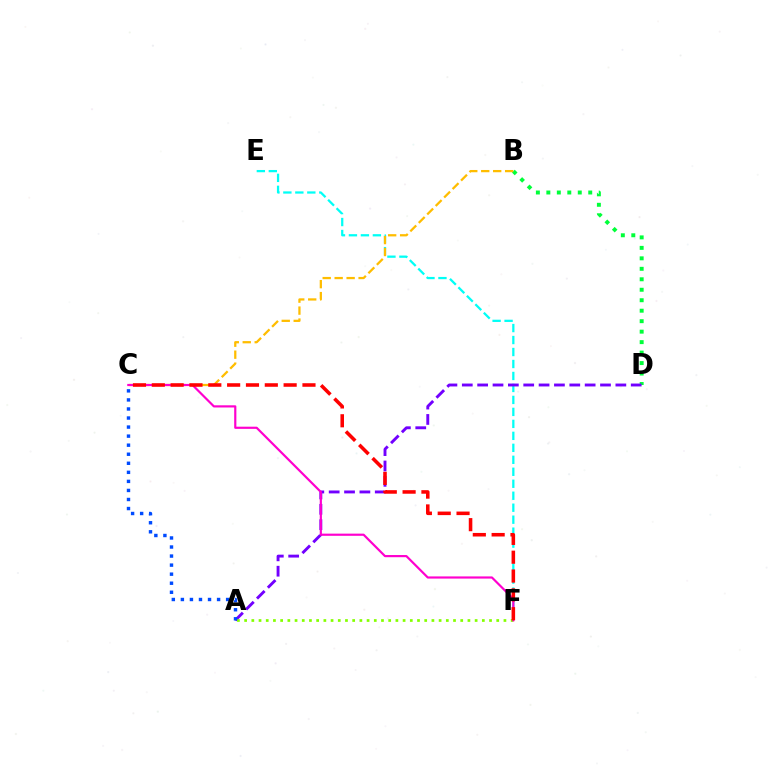{('E', 'F'): [{'color': '#00fff6', 'line_style': 'dashed', 'thickness': 1.63}], ('B', 'D'): [{'color': '#00ff39', 'line_style': 'dotted', 'thickness': 2.85}], ('B', 'C'): [{'color': '#ffbd00', 'line_style': 'dashed', 'thickness': 1.63}], ('A', 'D'): [{'color': '#7200ff', 'line_style': 'dashed', 'thickness': 2.09}], ('A', 'F'): [{'color': '#84ff00', 'line_style': 'dotted', 'thickness': 1.96}], ('C', 'F'): [{'color': '#ff00cf', 'line_style': 'solid', 'thickness': 1.57}, {'color': '#ff0000', 'line_style': 'dashed', 'thickness': 2.56}], ('A', 'C'): [{'color': '#004bff', 'line_style': 'dotted', 'thickness': 2.46}]}